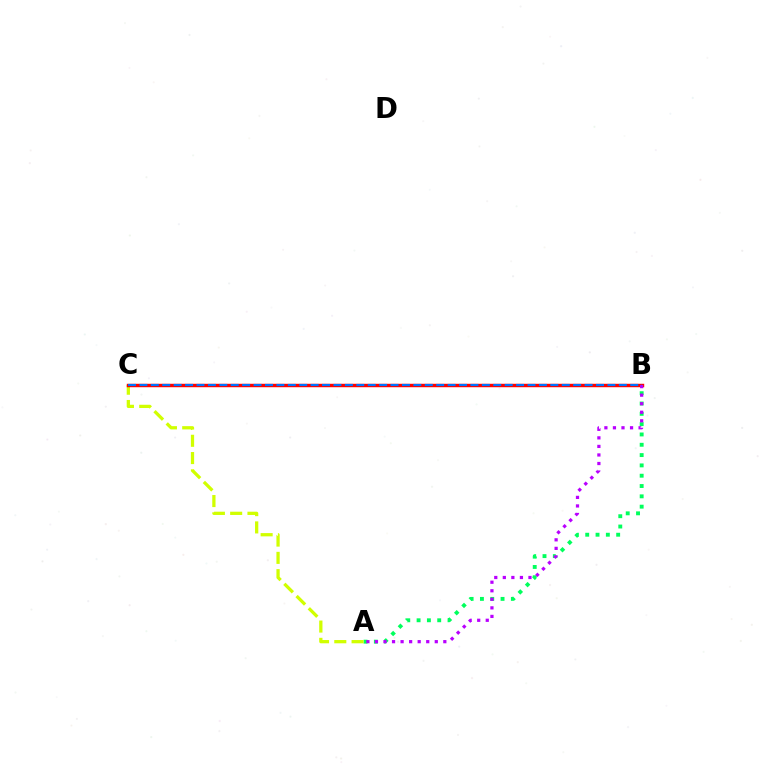{('A', 'B'): [{'color': '#00ff5c', 'line_style': 'dotted', 'thickness': 2.8}, {'color': '#b900ff', 'line_style': 'dotted', 'thickness': 2.32}], ('A', 'C'): [{'color': '#d1ff00', 'line_style': 'dashed', 'thickness': 2.35}], ('B', 'C'): [{'color': '#ff0000', 'line_style': 'solid', 'thickness': 2.47}, {'color': '#0074ff', 'line_style': 'dashed', 'thickness': 1.55}]}